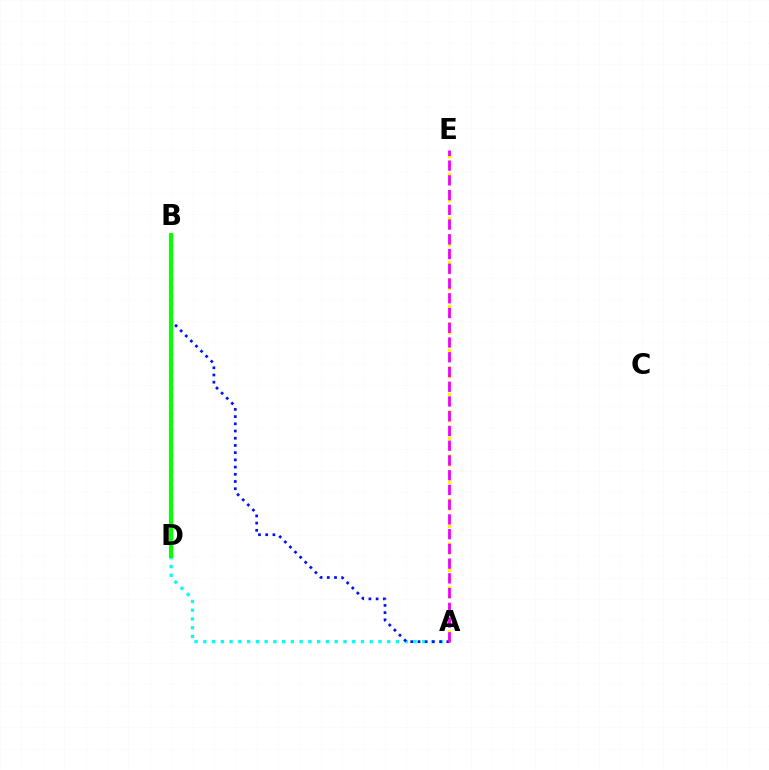{('A', 'D'): [{'color': '#00fff6', 'line_style': 'dotted', 'thickness': 2.38}], ('A', 'E'): [{'color': '#fcf500', 'line_style': 'dotted', 'thickness': 2.39}, {'color': '#ee00ff', 'line_style': 'dashed', 'thickness': 2.0}], ('A', 'B'): [{'color': '#0010ff', 'line_style': 'dotted', 'thickness': 1.96}], ('B', 'D'): [{'color': '#ff0000', 'line_style': 'dotted', 'thickness': 2.28}, {'color': '#08ff00', 'line_style': 'solid', 'thickness': 2.97}]}